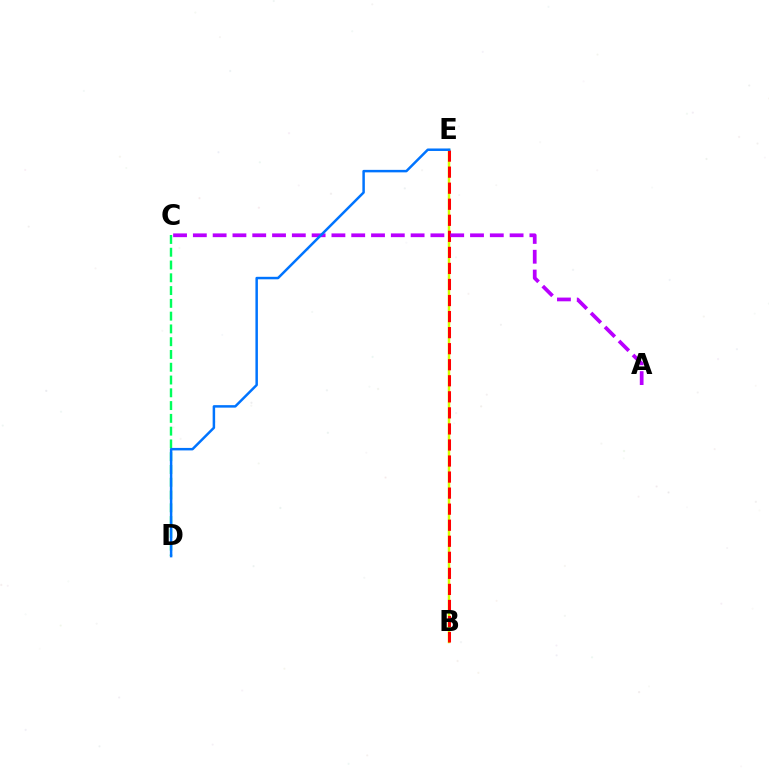{('C', 'D'): [{'color': '#00ff5c', 'line_style': 'dashed', 'thickness': 1.74}], ('B', 'E'): [{'color': '#d1ff00', 'line_style': 'solid', 'thickness': 1.78}, {'color': '#ff0000', 'line_style': 'dashed', 'thickness': 2.18}], ('A', 'C'): [{'color': '#b900ff', 'line_style': 'dashed', 'thickness': 2.69}], ('D', 'E'): [{'color': '#0074ff', 'line_style': 'solid', 'thickness': 1.79}]}